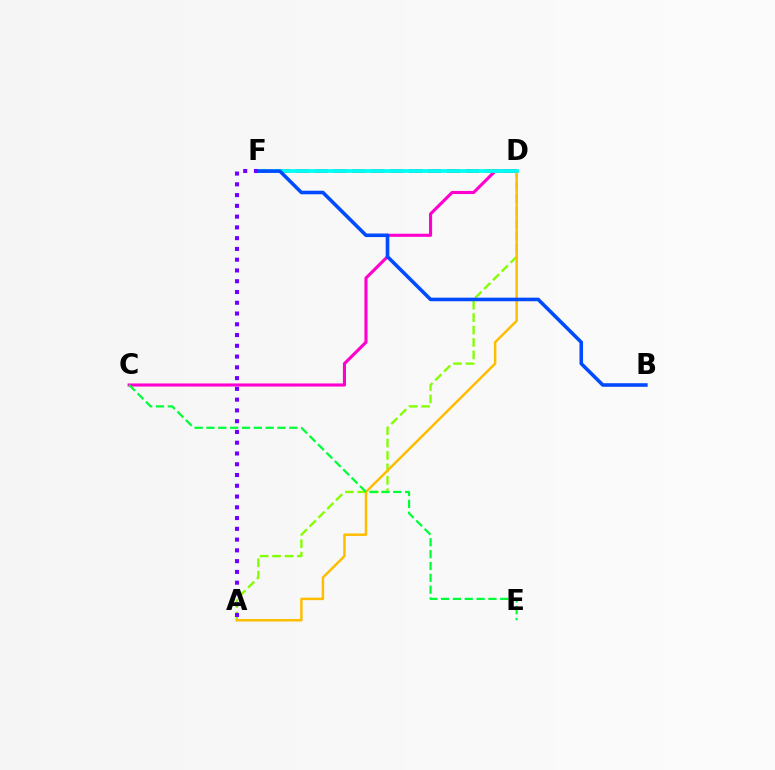{('C', 'D'): [{'color': '#ff00cf', 'line_style': 'solid', 'thickness': 2.24}], ('A', 'D'): [{'color': '#84ff00', 'line_style': 'dashed', 'thickness': 1.69}, {'color': '#ffbd00', 'line_style': 'solid', 'thickness': 1.78}], ('D', 'F'): [{'color': '#ff0000', 'line_style': 'dashed', 'thickness': 2.57}, {'color': '#00fff6', 'line_style': 'solid', 'thickness': 2.7}], ('C', 'E'): [{'color': '#00ff39', 'line_style': 'dashed', 'thickness': 1.61}], ('B', 'F'): [{'color': '#004bff', 'line_style': 'solid', 'thickness': 2.57}], ('A', 'F'): [{'color': '#7200ff', 'line_style': 'dotted', 'thickness': 2.93}]}